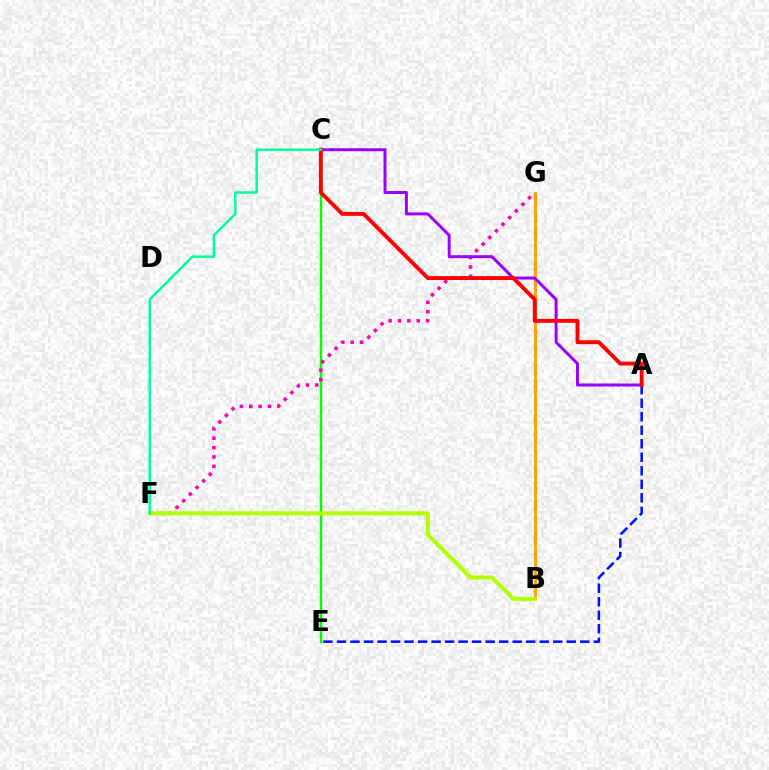{('C', 'E'): [{'color': '#08ff00', 'line_style': 'solid', 'thickness': 1.77}], ('F', 'G'): [{'color': '#ff00bd', 'line_style': 'dotted', 'thickness': 2.55}], ('B', 'G'): [{'color': '#00b5ff', 'line_style': 'dashed', 'thickness': 2.31}, {'color': '#ffa500', 'line_style': 'solid', 'thickness': 2.06}], ('A', 'C'): [{'color': '#9b00ff', 'line_style': 'solid', 'thickness': 2.13}, {'color': '#ff0000', 'line_style': 'solid', 'thickness': 2.79}], ('B', 'F'): [{'color': '#b3ff00', 'line_style': 'solid', 'thickness': 2.93}], ('A', 'E'): [{'color': '#0010ff', 'line_style': 'dashed', 'thickness': 1.84}], ('C', 'F'): [{'color': '#00ff9d', 'line_style': 'solid', 'thickness': 1.79}]}